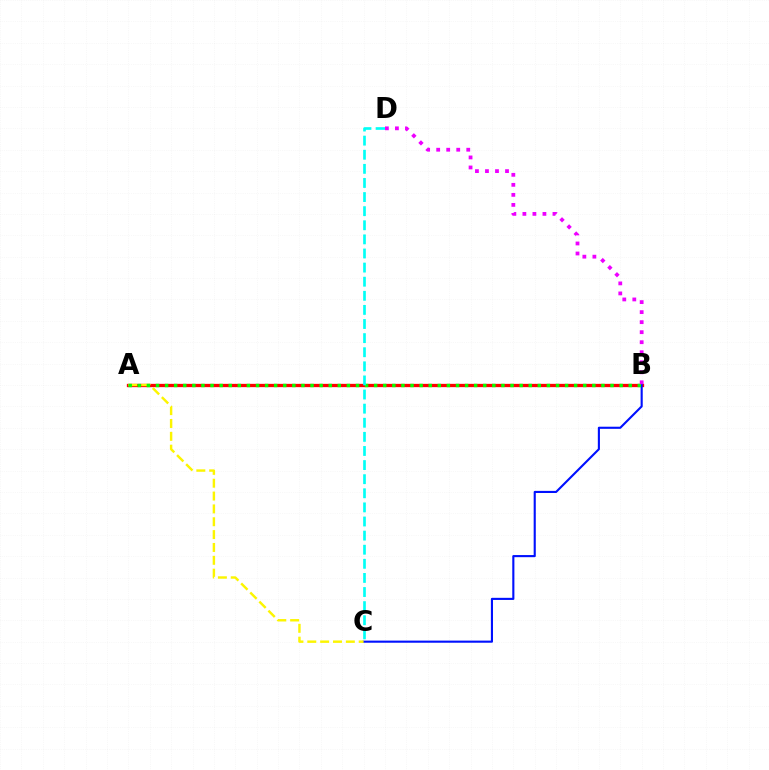{('A', 'B'): [{'color': '#ff0000', 'line_style': 'solid', 'thickness': 2.38}, {'color': '#08ff00', 'line_style': 'dotted', 'thickness': 2.47}], ('B', 'C'): [{'color': '#0010ff', 'line_style': 'solid', 'thickness': 1.52}], ('A', 'C'): [{'color': '#fcf500', 'line_style': 'dashed', 'thickness': 1.75}], ('C', 'D'): [{'color': '#00fff6', 'line_style': 'dashed', 'thickness': 1.92}], ('B', 'D'): [{'color': '#ee00ff', 'line_style': 'dotted', 'thickness': 2.72}]}